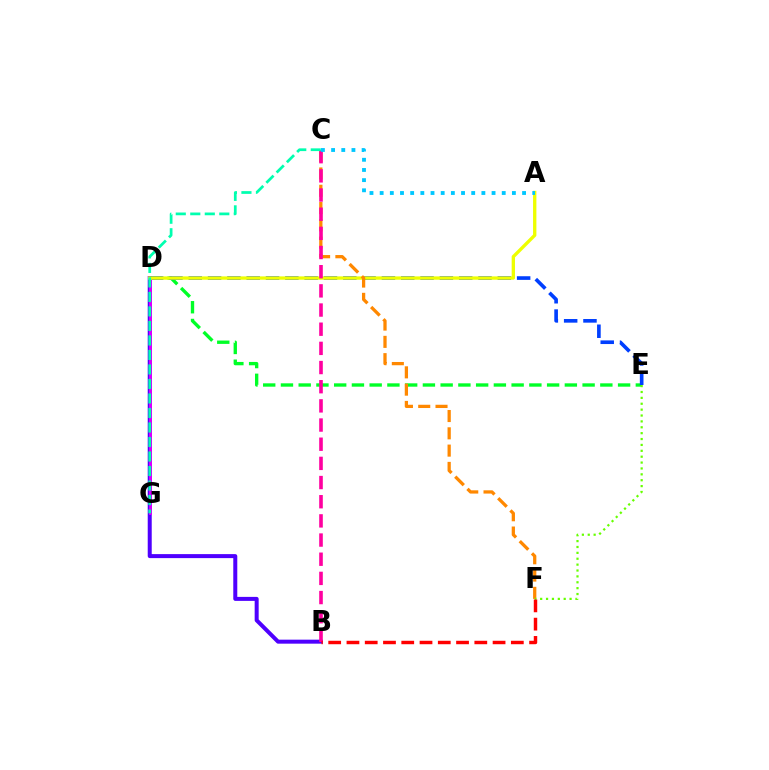{('B', 'D'): [{'color': '#4f00ff', 'line_style': 'solid', 'thickness': 2.88}], ('D', 'E'): [{'color': '#00ff27', 'line_style': 'dashed', 'thickness': 2.41}, {'color': '#003fff', 'line_style': 'dashed', 'thickness': 2.62}], ('D', 'G'): [{'color': '#d600ff', 'line_style': 'solid', 'thickness': 2.12}], ('A', 'D'): [{'color': '#eeff00', 'line_style': 'solid', 'thickness': 2.41}], ('C', 'F'): [{'color': '#ff8800', 'line_style': 'dashed', 'thickness': 2.35}], ('E', 'F'): [{'color': '#66ff00', 'line_style': 'dotted', 'thickness': 1.6}], ('B', 'C'): [{'color': '#ff00a0', 'line_style': 'dashed', 'thickness': 2.6}], ('A', 'C'): [{'color': '#00c7ff', 'line_style': 'dotted', 'thickness': 2.76}], ('C', 'G'): [{'color': '#00ffaf', 'line_style': 'dashed', 'thickness': 1.97}], ('B', 'F'): [{'color': '#ff0000', 'line_style': 'dashed', 'thickness': 2.48}]}